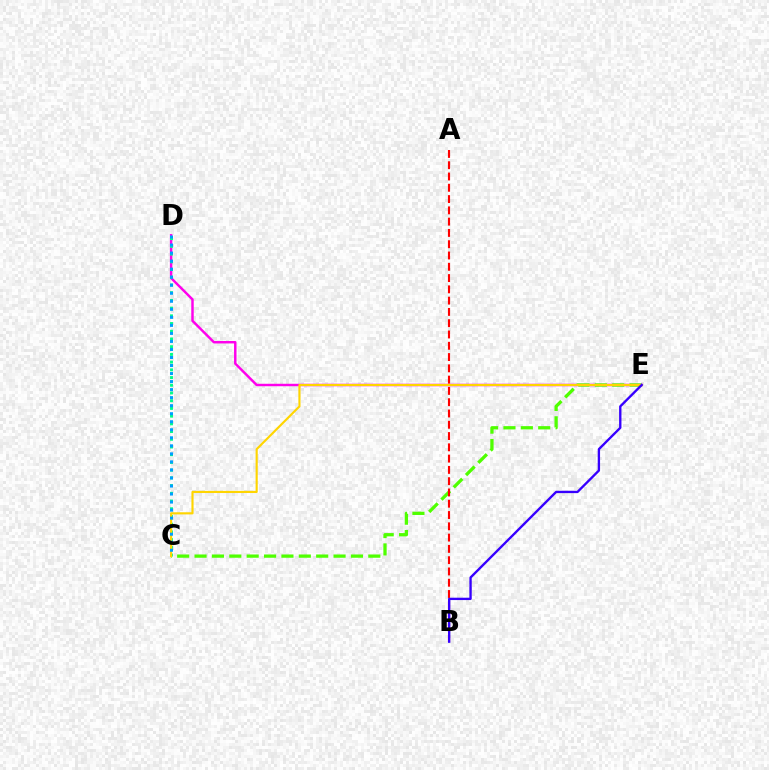{('D', 'E'): [{'color': '#ff00ed', 'line_style': 'solid', 'thickness': 1.76}], ('C', 'D'): [{'color': '#00ff86', 'line_style': 'dotted', 'thickness': 2.1}, {'color': '#009eff', 'line_style': 'dotted', 'thickness': 2.18}], ('C', 'E'): [{'color': '#4fff00', 'line_style': 'dashed', 'thickness': 2.36}, {'color': '#ffd500', 'line_style': 'solid', 'thickness': 1.54}], ('A', 'B'): [{'color': '#ff0000', 'line_style': 'dashed', 'thickness': 1.53}], ('B', 'E'): [{'color': '#3700ff', 'line_style': 'solid', 'thickness': 1.69}]}